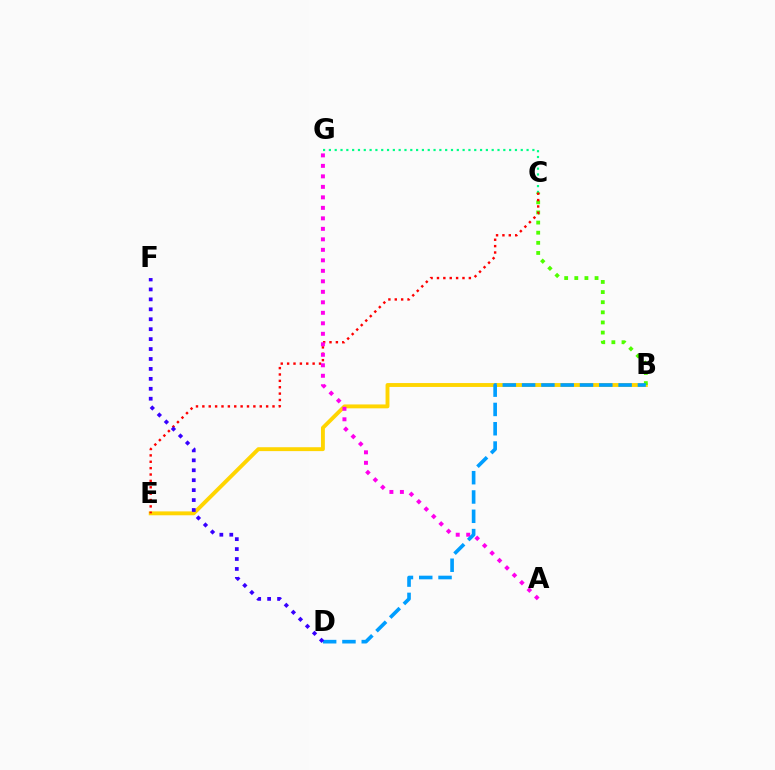{('B', 'E'): [{'color': '#ffd500', 'line_style': 'solid', 'thickness': 2.8}], ('C', 'G'): [{'color': '#00ff86', 'line_style': 'dotted', 'thickness': 1.58}], ('B', 'C'): [{'color': '#4fff00', 'line_style': 'dotted', 'thickness': 2.75}], ('C', 'E'): [{'color': '#ff0000', 'line_style': 'dotted', 'thickness': 1.73}], ('A', 'G'): [{'color': '#ff00ed', 'line_style': 'dotted', 'thickness': 2.85}], ('B', 'D'): [{'color': '#009eff', 'line_style': 'dashed', 'thickness': 2.62}], ('D', 'F'): [{'color': '#3700ff', 'line_style': 'dotted', 'thickness': 2.7}]}